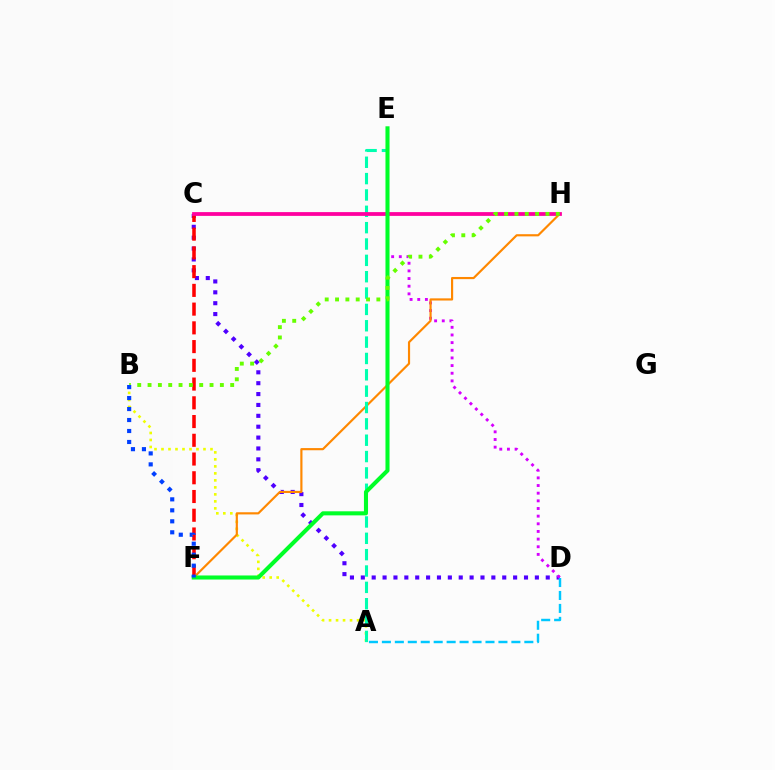{('C', 'D'): [{'color': '#4f00ff', 'line_style': 'dotted', 'thickness': 2.96}], ('D', 'E'): [{'color': '#d600ff', 'line_style': 'dotted', 'thickness': 2.08}], ('A', 'B'): [{'color': '#eeff00', 'line_style': 'dotted', 'thickness': 1.9}], ('A', 'D'): [{'color': '#00c7ff', 'line_style': 'dashed', 'thickness': 1.76}], ('C', 'F'): [{'color': '#ff0000', 'line_style': 'dashed', 'thickness': 2.55}], ('F', 'H'): [{'color': '#ff8800', 'line_style': 'solid', 'thickness': 1.56}], ('A', 'E'): [{'color': '#00ffaf', 'line_style': 'dashed', 'thickness': 2.22}], ('C', 'H'): [{'color': '#ff00a0', 'line_style': 'solid', 'thickness': 2.72}], ('E', 'F'): [{'color': '#00ff27', 'line_style': 'solid', 'thickness': 2.93}], ('B', 'H'): [{'color': '#66ff00', 'line_style': 'dotted', 'thickness': 2.81}], ('B', 'F'): [{'color': '#003fff', 'line_style': 'dotted', 'thickness': 2.98}]}